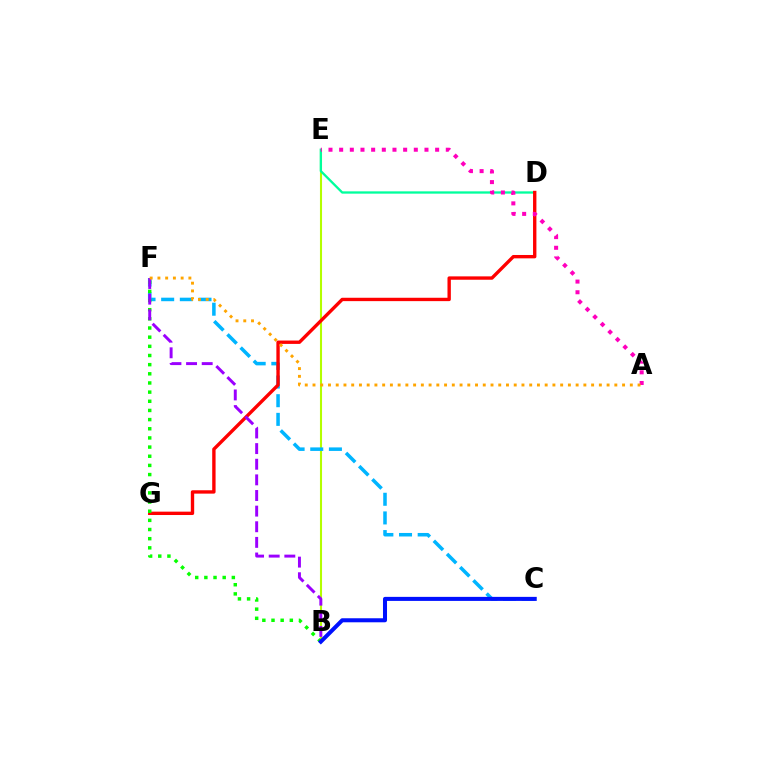{('B', 'E'): [{'color': '#b3ff00', 'line_style': 'solid', 'thickness': 1.5}], ('D', 'E'): [{'color': '#00ff9d', 'line_style': 'solid', 'thickness': 1.66}], ('C', 'F'): [{'color': '#00b5ff', 'line_style': 'dashed', 'thickness': 2.53}], ('D', 'G'): [{'color': '#ff0000', 'line_style': 'solid', 'thickness': 2.43}], ('A', 'E'): [{'color': '#ff00bd', 'line_style': 'dotted', 'thickness': 2.9}], ('B', 'F'): [{'color': '#08ff00', 'line_style': 'dotted', 'thickness': 2.49}, {'color': '#9b00ff', 'line_style': 'dashed', 'thickness': 2.12}], ('B', 'C'): [{'color': '#0010ff', 'line_style': 'solid', 'thickness': 2.9}], ('A', 'F'): [{'color': '#ffa500', 'line_style': 'dotted', 'thickness': 2.1}]}